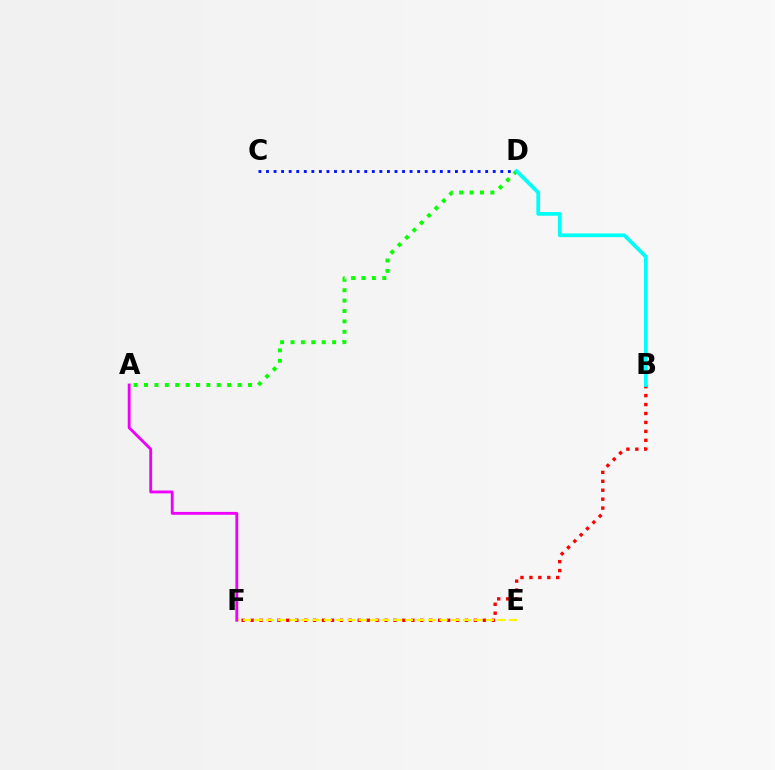{('B', 'F'): [{'color': '#ff0000', 'line_style': 'dotted', 'thickness': 2.43}], ('C', 'D'): [{'color': '#0010ff', 'line_style': 'dotted', 'thickness': 2.05}], ('A', 'D'): [{'color': '#08ff00', 'line_style': 'dotted', 'thickness': 2.82}], ('E', 'F'): [{'color': '#fcf500', 'line_style': 'dashed', 'thickness': 1.57}], ('B', 'D'): [{'color': '#00fff6', 'line_style': 'solid', 'thickness': 2.69}], ('A', 'F'): [{'color': '#ee00ff', 'line_style': 'solid', 'thickness': 2.05}]}